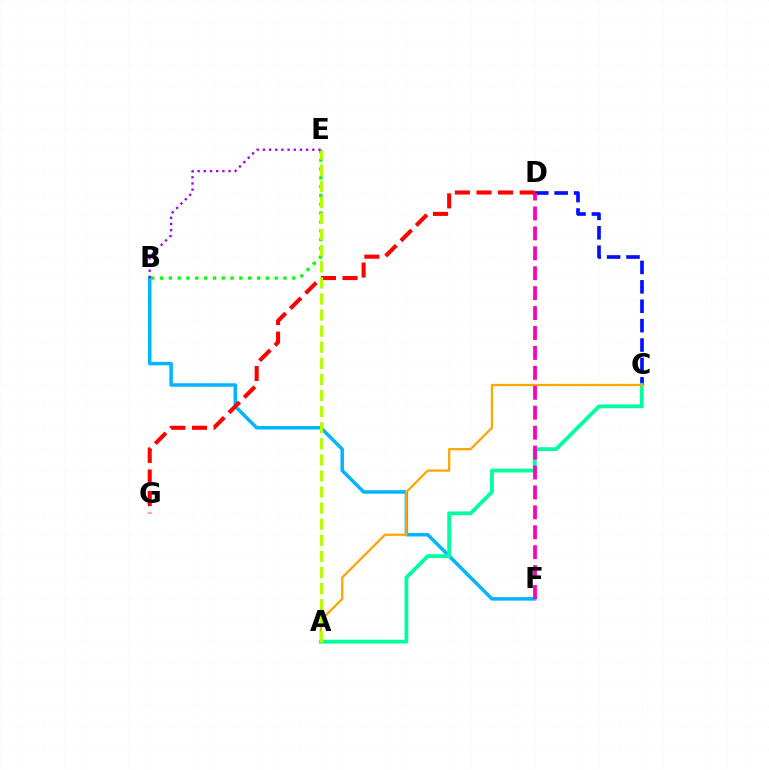{('C', 'D'): [{'color': '#0010ff', 'line_style': 'dashed', 'thickness': 2.64}], ('B', 'F'): [{'color': '#00b5ff', 'line_style': 'solid', 'thickness': 2.51}], ('A', 'C'): [{'color': '#00ff9d', 'line_style': 'solid', 'thickness': 2.74}, {'color': '#ffa500', 'line_style': 'solid', 'thickness': 1.63}], ('D', 'F'): [{'color': '#ff00bd', 'line_style': 'dashed', 'thickness': 2.71}], ('D', 'G'): [{'color': '#ff0000', 'line_style': 'dashed', 'thickness': 2.93}], ('B', 'E'): [{'color': '#08ff00', 'line_style': 'dotted', 'thickness': 2.4}, {'color': '#9b00ff', 'line_style': 'dotted', 'thickness': 1.68}], ('A', 'E'): [{'color': '#b3ff00', 'line_style': 'dashed', 'thickness': 2.19}]}